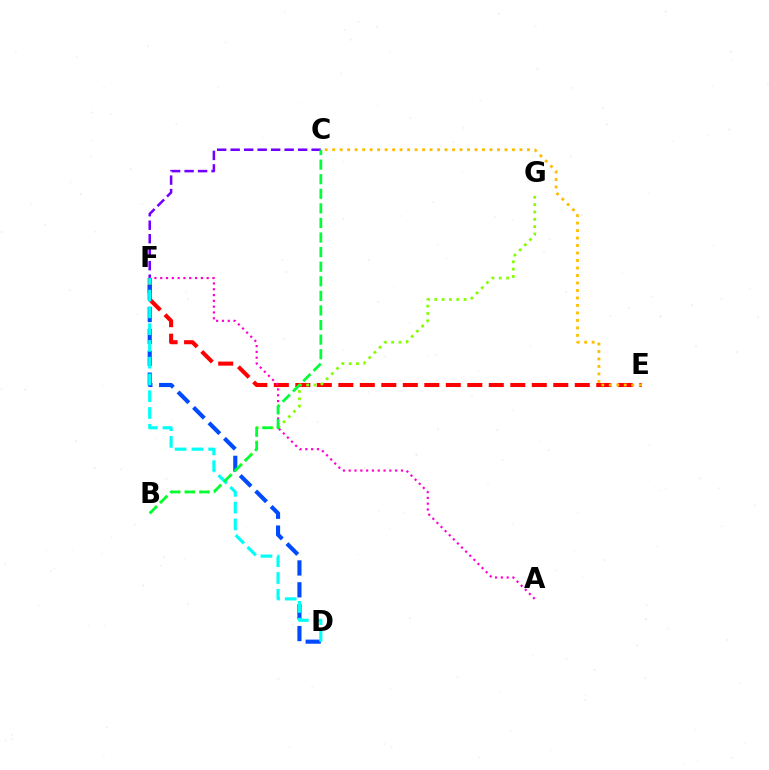{('E', 'F'): [{'color': '#ff0000', 'line_style': 'dashed', 'thickness': 2.92}], ('B', 'G'): [{'color': '#84ff00', 'line_style': 'dotted', 'thickness': 1.99}], ('C', 'F'): [{'color': '#7200ff', 'line_style': 'dashed', 'thickness': 1.83}], ('D', 'F'): [{'color': '#004bff', 'line_style': 'dashed', 'thickness': 2.97}, {'color': '#00fff6', 'line_style': 'dashed', 'thickness': 2.28}], ('A', 'F'): [{'color': '#ff00cf', 'line_style': 'dotted', 'thickness': 1.58}], ('C', 'E'): [{'color': '#ffbd00', 'line_style': 'dotted', 'thickness': 2.03}], ('B', 'C'): [{'color': '#00ff39', 'line_style': 'dashed', 'thickness': 1.98}]}